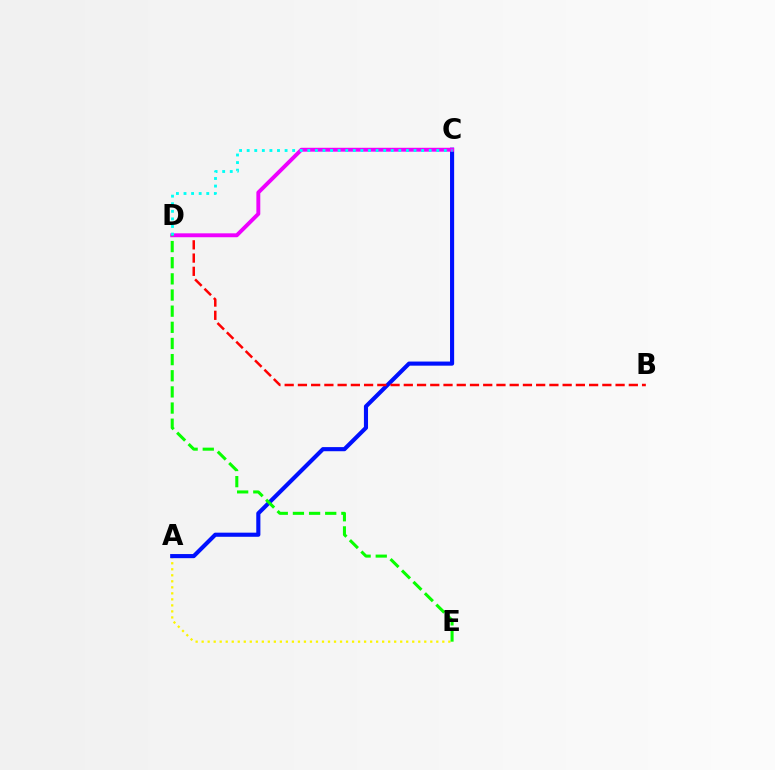{('A', 'E'): [{'color': '#fcf500', 'line_style': 'dotted', 'thickness': 1.63}], ('A', 'C'): [{'color': '#0010ff', 'line_style': 'solid', 'thickness': 2.96}], ('B', 'D'): [{'color': '#ff0000', 'line_style': 'dashed', 'thickness': 1.8}], ('C', 'D'): [{'color': '#ee00ff', 'line_style': 'solid', 'thickness': 2.81}, {'color': '#00fff6', 'line_style': 'dotted', 'thickness': 2.06}], ('D', 'E'): [{'color': '#08ff00', 'line_style': 'dashed', 'thickness': 2.19}]}